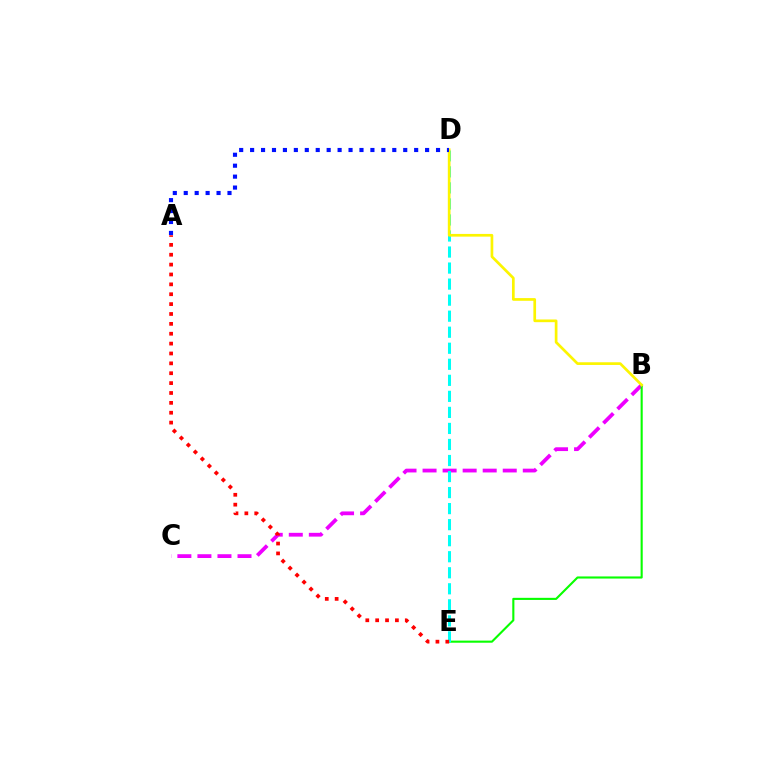{('B', 'C'): [{'color': '#ee00ff', 'line_style': 'dashed', 'thickness': 2.72}], ('B', 'E'): [{'color': '#08ff00', 'line_style': 'solid', 'thickness': 1.52}], ('D', 'E'): [{'color': '#00fff6', 'line_style': 'dashed', 'thickness': 2.18}], ('B', 'D'): [{'color': '#fcf500', 'line_style': 'solid', 'thickness': 1.94}], ('A', 'E'): [{'color': '#ff0000', 'line_style': 'dotted', 'thickness': 2.68}], ('A', 'D'): [{'color': '#0010ff', 'line_style': 'dotted', 'thickness': 2.97}]}